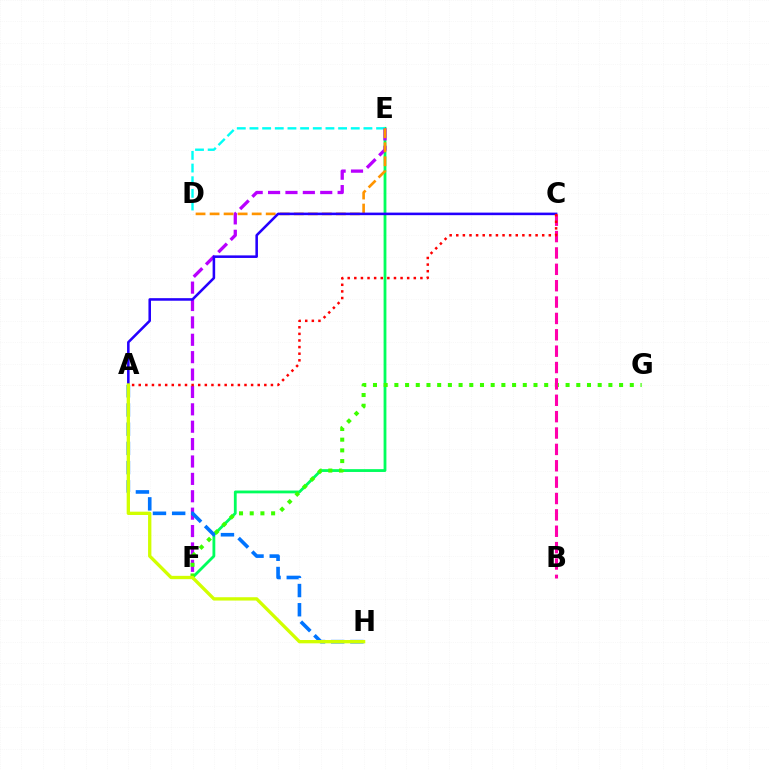{('E', 'F'): [{'color': '#00ff5c', 'line_style': 'solid', 'thickness': 2.02}, {'color': '#b900ff', 'line_style': 'dashed', 'thickness': 2.36}], ('D', 'E'): [{'color': '#00fff6', 'line_style': 'dashed', 'thickness': 1.72}, {'color': '#ff9400', 'line_style': 'dashed', 'thickness': 1.91}], ('A', 'C'): [{'color': '#2500ff', 'line_style': 'solid', 'thickness': 1.84}, {'color': '#ff0000', 'line_style': 'dotted', 'thickness': 1.8}], ('F', 'G'): [{'color': '#3dff00', 'line_style': 'dotted', 'thickness': 2.91}], ('A', 'H'): [{'color': '#0074ff', 'line_style': 'dashed', 'thickness': 2.61}, {'color': '#d1ff00', 'line_style': 'solid', 'thickness': 2.39}], ('B', 'C'): [{'color': '#ff00ac', 'line_style': 'dashed', 'thickness': 2.22}]}